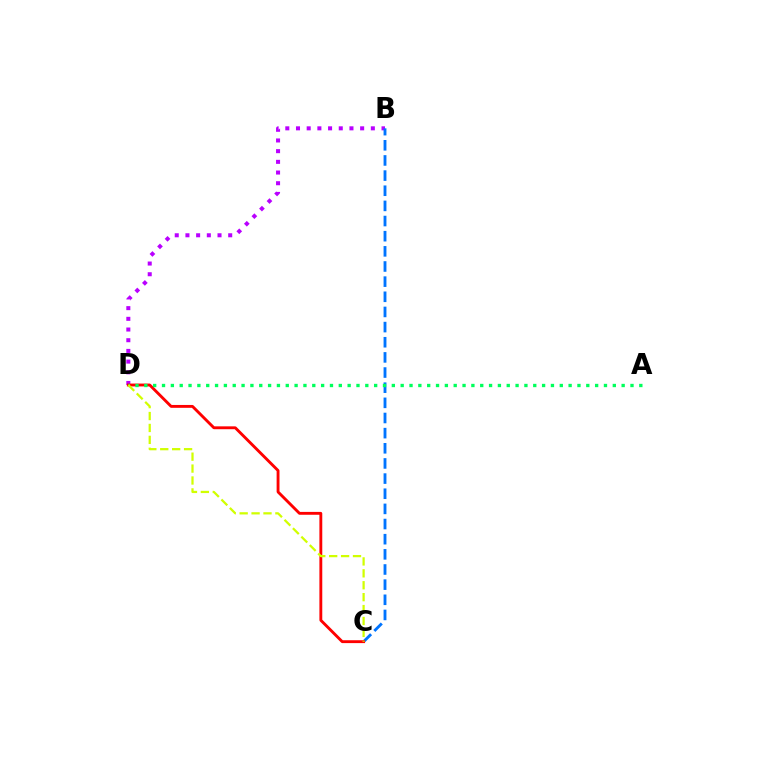{('B', 'D'): [{'color': '#b900ff', 'line_style': 'dotted', 'thickness': 2.9}], ('B', 'C'): [{'color': '#0074ff', 'line_style': 'dashed', 'thickness': 2.06}], ('C', 'D'): [{'color': '#ff0000', 'line_style': 'solid', 'thickness': 2.06}, {'color': '#d1ff00', 'line_style': 'dashed', 'thickness': 1.62}], ('A', 'D'): [{'color': '#00ff5c', 'line_style': 'dotted', 'thickness': 2.4}]}